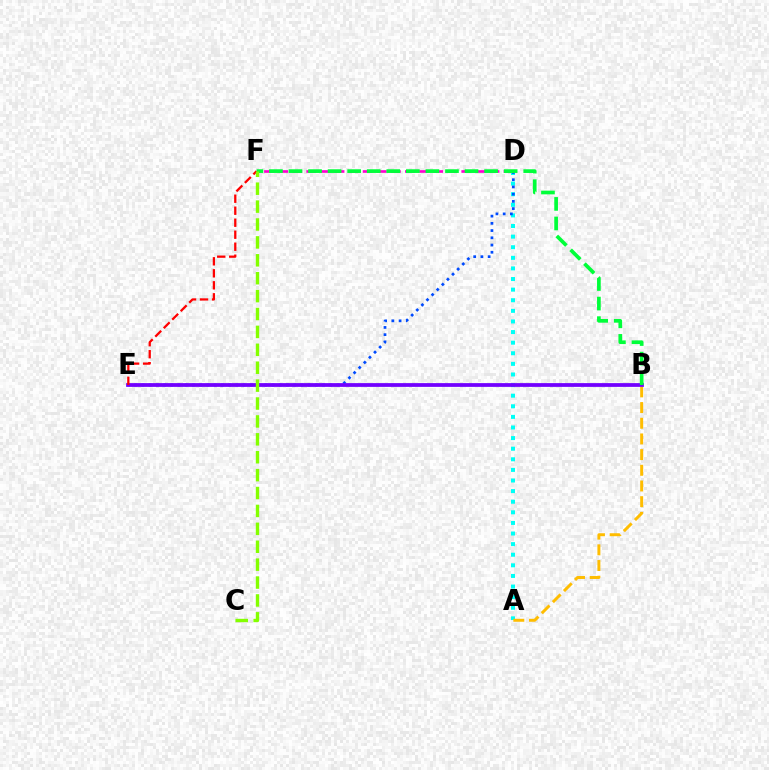{('A', 'D'): [{'color': '#00fff6', 'line_style': 'dotted', 'thickness': 2.88}], ('D', 'E'): [{'color': '#004bff', 'line_style': 'dotted', 'thickness': 1.96}], ('A', 'B'): [{'color': '#ffbd00', 'line_style': 'dashed', 'thickness': 2.13}], ('B', 'E'): [{'color': '#7200ff', 'line_style': 'solid', 'thickness': 2.71}], ('D', 'F'): [{'color': '#ff00cf', 'line_style': 'dashed', 'thickness': 1.91}], ('E', 'F'): [{'color': '#ff0000', 'line_style': 'dashed', 'thickness': 1.63}], ('B', 'F'): [{'color': '#00ff39', 'line_style': 'dashed', 'thickness': 2.66}], ('C', 'F'): [{'color': '#84ff00', 'line_style': 'dashed', 'thickness': 2.43}]}